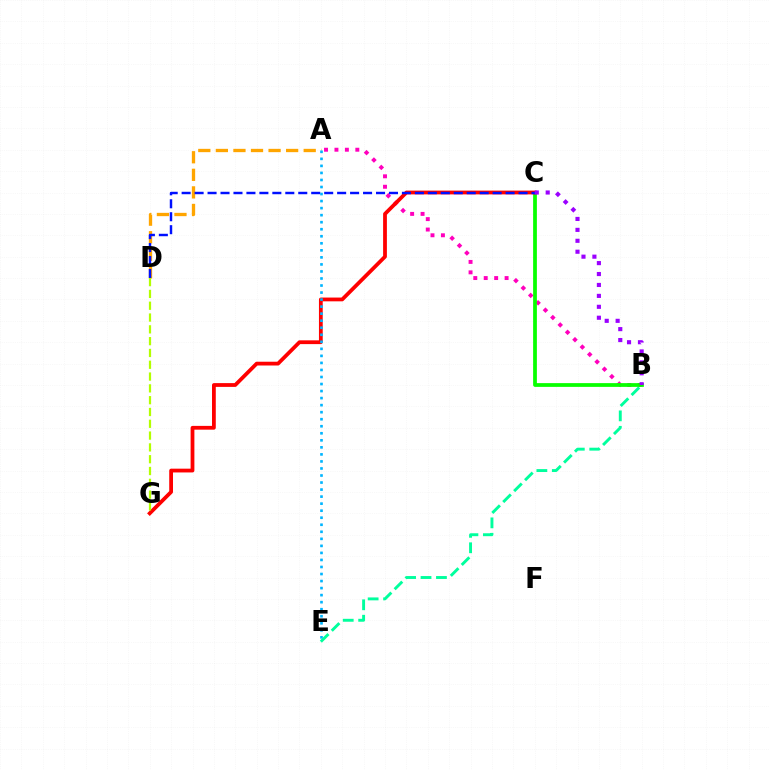{('A', 'B'): [{'color': '#ff00bd', 'line_style': 'dotted', 'thickness': 2.84}], ('B', 'C'): [{'color': '#08ff00', 'line_style': 'solid', 'thickness': 2.7}, {'color': '#9b00ff', 'line_style': 'dotted', 'thickness': 2.97}], ('C', 'G'): [{'color': '#ff0000', 'line_style': 'solid', 'thickness': 2.72}], ('A', 'D'): [{'color': '#ffa500', 'line_style': 'dashed', 'thickness': 2.39}], ('C', 'D'): [{'color': '#0010ff', 'line_style': 'dashed', 'thickness': 1.76}], ('A', 'E'): [{'color': '#00b5ff', 'line_style': 'dotted', 'thickness': 1.91}], ('B', 'E'): [{'color': '#00ff9d', 'line_style': 'dashed', 'thickness': 2.1}], ('D', 'G'): [{'color': '#b3ff00', 'line_style': 'dashed', 'thickness': 1.6}]}